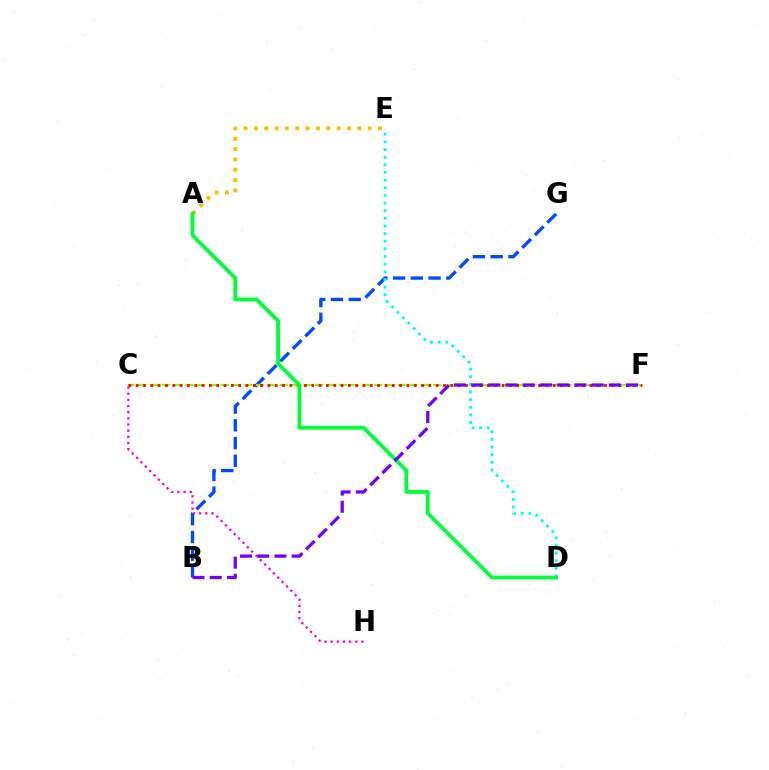{('C', 'H'): [{'color': '#ff00cf', 'line_style': 'dotted', 'thickness': 1.67}], ('B', 'G'): [{'color': '#004bff', 'line_style': 'dashed', 'thickness': 2.41}], ('C', 'F'): [{'color': '#84ff00', 'line_style': 'dashed', 'thickness': 1.6}, {'color': '#ff0000', 'line_style': 'dotted', 'thickness': 1.99}], ('A', 'E'): [{'color': '#ffbd00', 'line_style': 'dotted', 'thickness': 2.81}], ('D', 'E'): [{'color': '#00fff6', 'line_style': 'dotted', 'thickness': 2.08}], ('A', 'D'): [{'color': '#00ff39', 'line_style': 'solid', 'thickness': 2.73}], ('B', 'F'): [{'color': '#7200ff', 'line_style': 'dashed', 'thickness': 2.34}]}